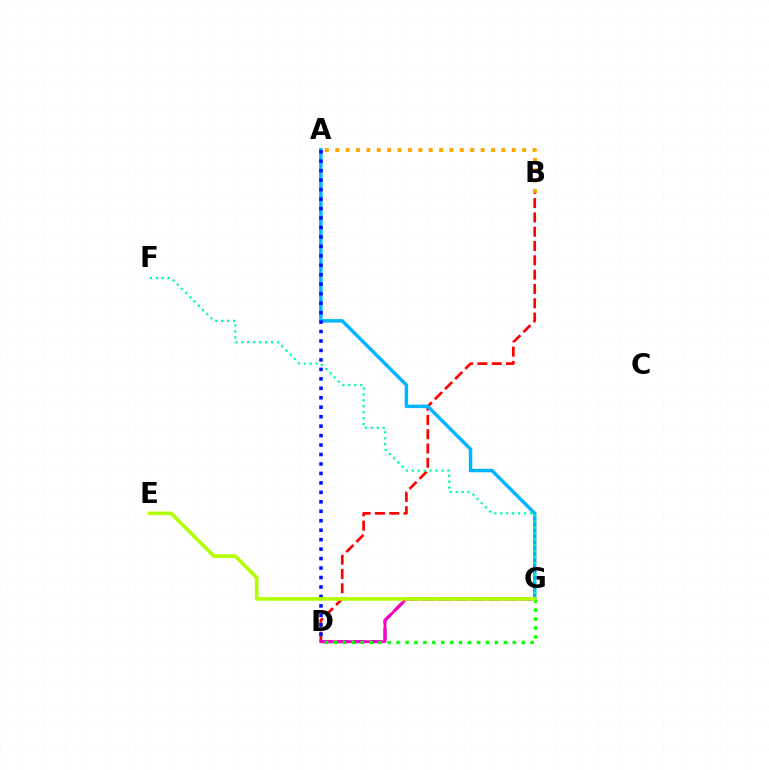{('B', 'D'): [{'color': '#ff0000', 'line_style': 'dashed', 'thickness': 1.94}], ('D', 'G'): [{'color': '#9b00ff', 'line_style': 'dashed', 'thickness': 2.24}, {'color': '#ff00bd', 'line_style': 'solid', 'thickness': 2.02}, {'color': '#08ff00', 'line_style': 'dotted', 'thickness': 2.43}], ('A', 'B'): [{'color': '#ffa500', 'line_style': 'dotted', 'thickness': 2.82}], ('A', 'G'): [{'color': '#00b5ff', 'line_style': 'solid', 'thickness': 2.5}], ('F', 'G'): [{'color': '#00ff9d', 'line_style': 'dotted', 'thickness': 1.61}], ('A', 'D'): [{'color': '#0010ff', 'line_style': 'dotted', 'thickness': 2.57}], ('E', 'G'): [{'color': '#b3ff00', 'line_style': 'solid', 'thickness': 2.61}]}